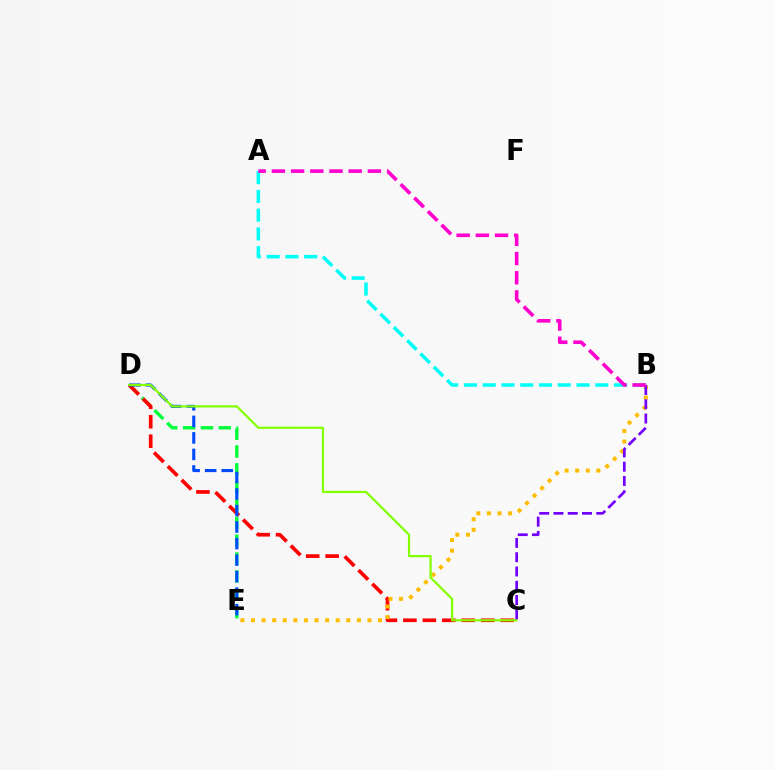{('D', 'E'): [{'color': '#00ff39', 'line_style': 'dashed', 'thickness': 2.42}, {'color': '#004bff', 'line_style': 'dashed', 'thickness': 2.24}], ('C', 'D'): [{'color': '#ff0000', 'line_style': 'dashed', 'thickness': 2.64}, {'color': '#84ff00', 'line_style': 'solid', 'thickness': 1.61}], ('A', 'B'): [{'color': '#00fff6', 'line_style': 'dashed', 'thickness': 2.55}, {'color': '#ff00cf', 'line_style': 'dashed', 'thickness': 2.61}], ('B', 'E'): [{'color': '#ffbd00', 'line_style': 'dotted', 'thickness': 2.88}], ('B', 'C'): [{'color': '#7200ff', 'line_style': 'dashed', 'thickness': 1.94}]}